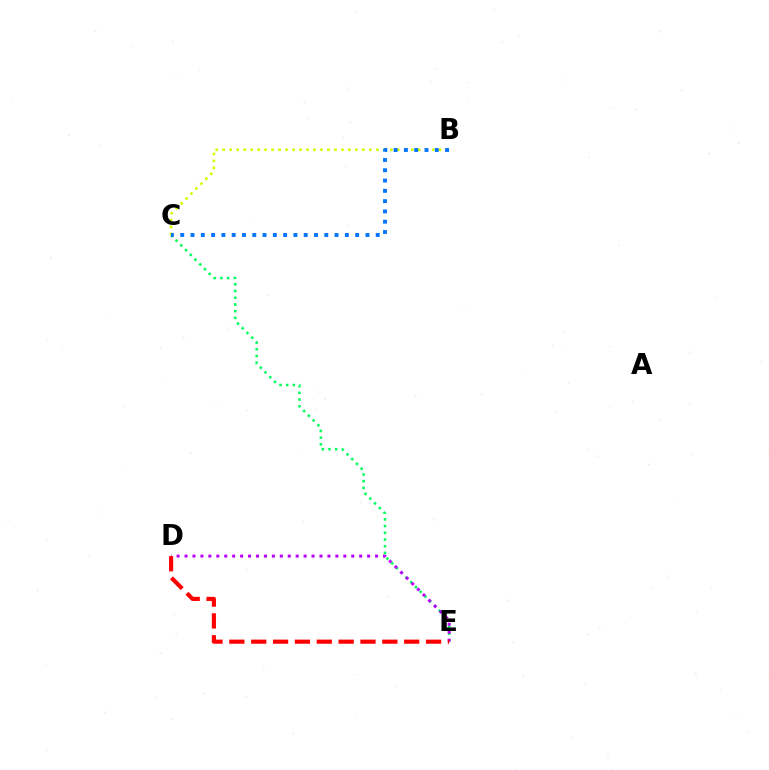{('C', 'E'): [{'color': '#00ff5c', 'line_style': 'dotted', 'thickness': 1.82}], ('D', 'E'): [{'color': '#b900ff', 'line_style': 'dotted', 'thickness': 2.16}, {'color': '#ff0000', 'line_style': 'dashed', 'thickness': 2.97}], ('B', 'C'): [{'color': '#d1ff00', 'line_style': 'dotted', 'thickness': 1.9}, {'color': '#0074ff', 'line_style': 'dotted', 'thickness': 2.8}]}